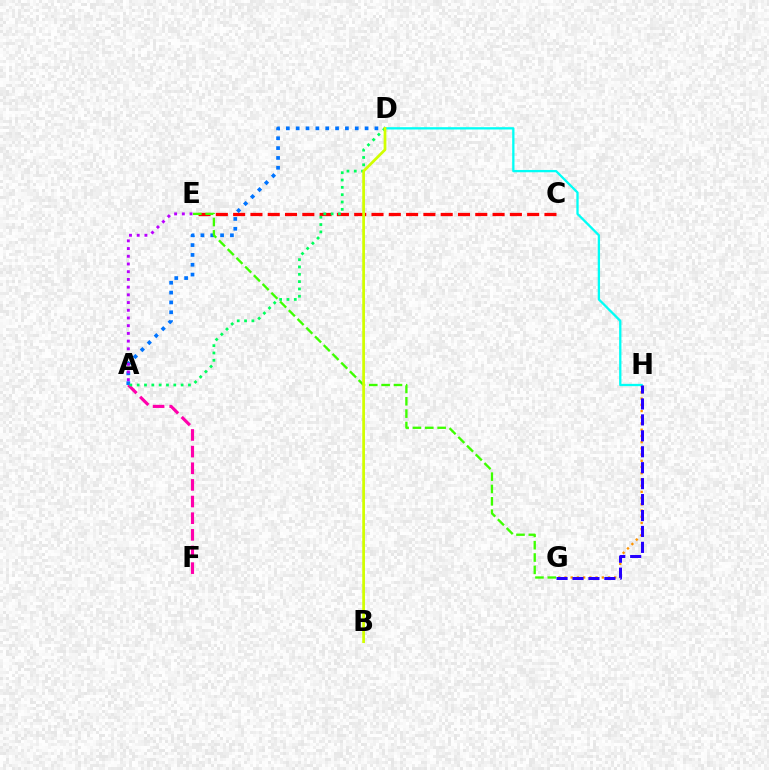{('G', 'H'): [{'color': '#ff9400', 'line_style': 'dotted', 'thickness': 1.69}, {'color': '#2500ff', 'line_style': 'dashed', 'thickness': 2.16}], ('D', 'H'): [{'color': '#00fff6', 'line_style': 'solid', 'thickness': 1.65}], ('A', 'F'): [{'color': '#ff00ac', 'line_style': 'dashed', 'thickness': 2.26}], ('C', 'E'): [{'color': '#ff0000', 'line_style': 'dashed', 'thickness': 2.35}], ('A', 'D'): [{'color': '#0074ff', 'line_style': 'dotted', 'thickness': 2.67}, {'color': '#00ff5c', 'line_style': 'dotted', 'thickness': 1.99}], ('A', 'E'): [{'color': '#b900ff', 'line_style': 'dotted', 'thickness': 2.1}], ('E', 'G'): [{'color': '#3dff00', 'line_style': 'dashed', 'thickness': 1.68}], ('B', 'D'): [{'color': '#d1ff00', 'line_style': 'solid', 'thickness': 1.97}]}